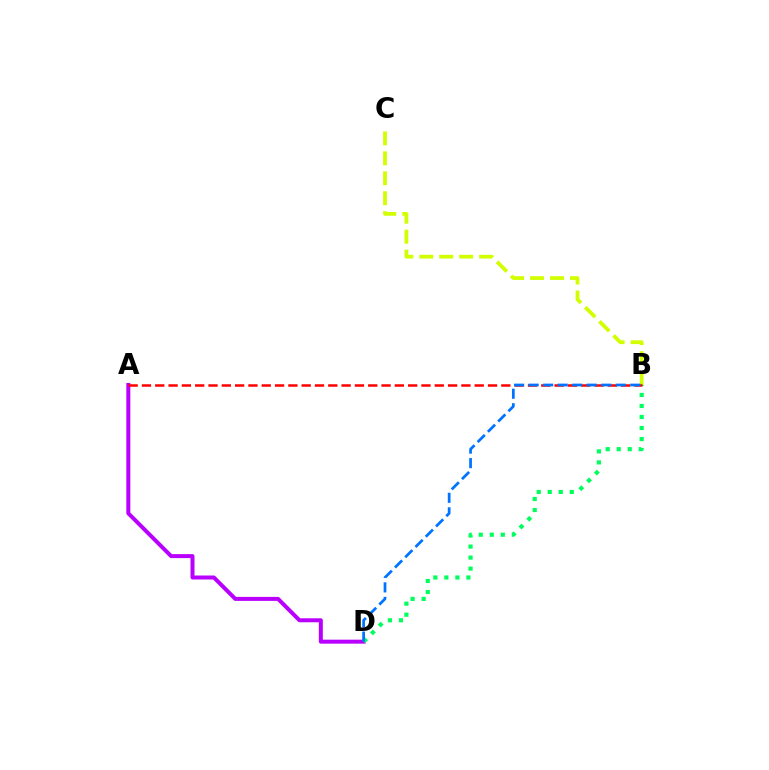{('A', 'D'): [{'color': '#b900ff', 'line_style': 'solid', 'thickness': 2.87}], ('B', 'C'): [{'color': '#d1ff00', 'line_style': 'dashed', 'thickness': 2.71}], ('B', 'D'): [{'color': '#00ff5c', 'line_style': 'dotted', 'thickness': 3.0}, {'color': '#0074ff', 'line_style': 'dashed', 'thickness': 1.97}], ('A', 'B'): [{'color': '#ff0000', 'line_style': 'dashed', 'thickness': 1.81}]}